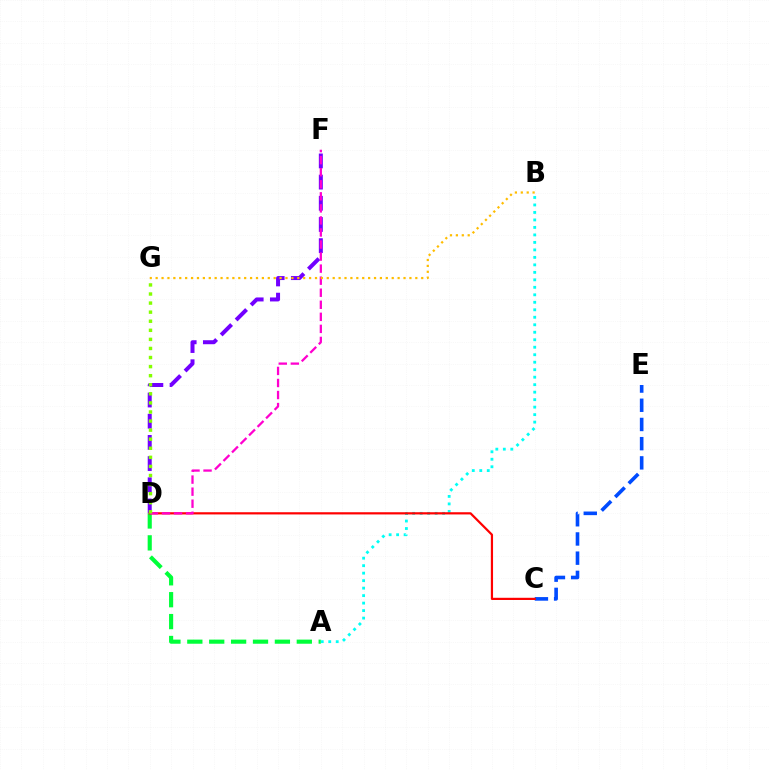{('C', 'E'): [{'color': '#004bff', 'line_style': 'dashed', 'thickness': 2.61}], ('D', 'F'): [{'color': '#7200ff', 'line_style': 'dashed', 'thickness': 2.88}, {'color': '#ff00cf', 'line_style': 'dashed', 'thickness': 1.64}], ('A', 'D'): [{'color': '#00ff39', 'line_style': 'dashed', 'thickness': 2.97}], ('A', 'B'): [{'color': '#00fff6', 'line_style': 'dotted', 'thickness': 2.03}], ('C', 'D'): [{'color': '#ff0000', 'line_style': 'solid', 'thickness': 1.59}], ('D', 'G'): [{'color': '#84ff00', 'line_style': 'dotted', 'thickness': 2.47}], ('B', 'G'): [{'color': '#ffbd00', 'line_style': 'dotted', 'thickness': 1.6}]}